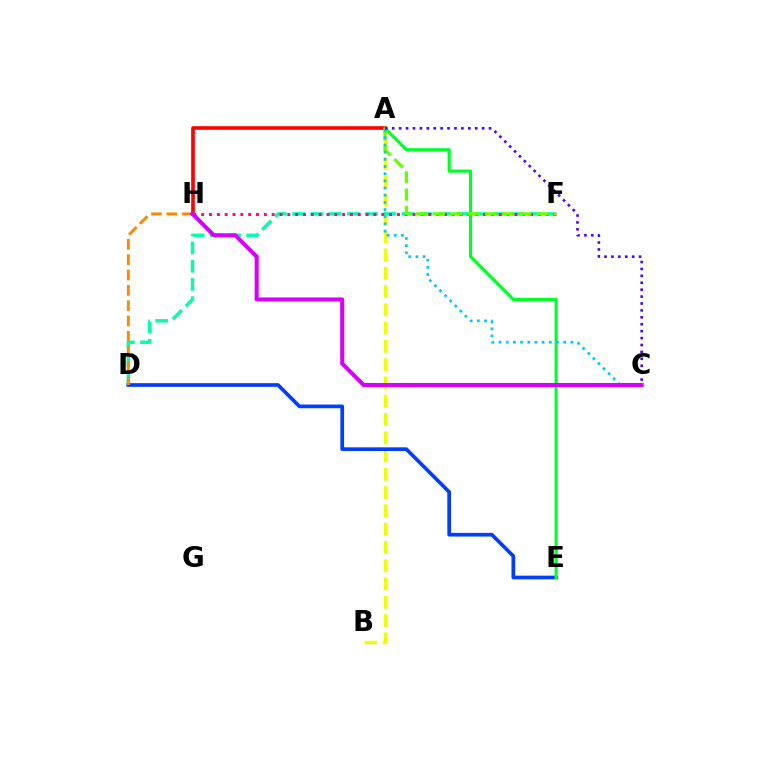{('A', 'B'): [{'color': '#eeff00', 'line_style': 'dashed', 'thickness': 2.48}], ('D', 'F'): [{'color': '#00ffaf', 'line_style': 'dashed', 'thickness': 2.48}], ('F', 'H'): [{'color': '#ff00a0', 'line_style': 'dotted', 'thickness': 2.13}], ('D', 'E'): [{'color': '#003fff', 'line_style': 'solid', 'thickness': 2.66}], ('A', 'H'): [{'color': '#ff0000', 'line_style': 'solid', 'thickness': 2.61}], ('A', 'E'): [{'color': '#00ff27', 'line_style': 'solid', 'thickness': 2.24}], ('D', 'H'): [{'color': '#ff8800', 'line_style': 'dashed', 'thickness': 2.08}], ('A', 'F'): [{'color': '#66ff00', 'line_style': 'dashed', 'thickness': 2.35}], ('A', 'C'): [{'color': '#00c7ff', 'line_style': 'dotted', 'thickness': 1.95}, {'color': '#4f00ff', 'line_style': 'dotted', 'thickness': 1.88}], ('C', 'H'): [{'color': '#d600ff', 'line_style': 'solid', 'thickness': 2.91}]}